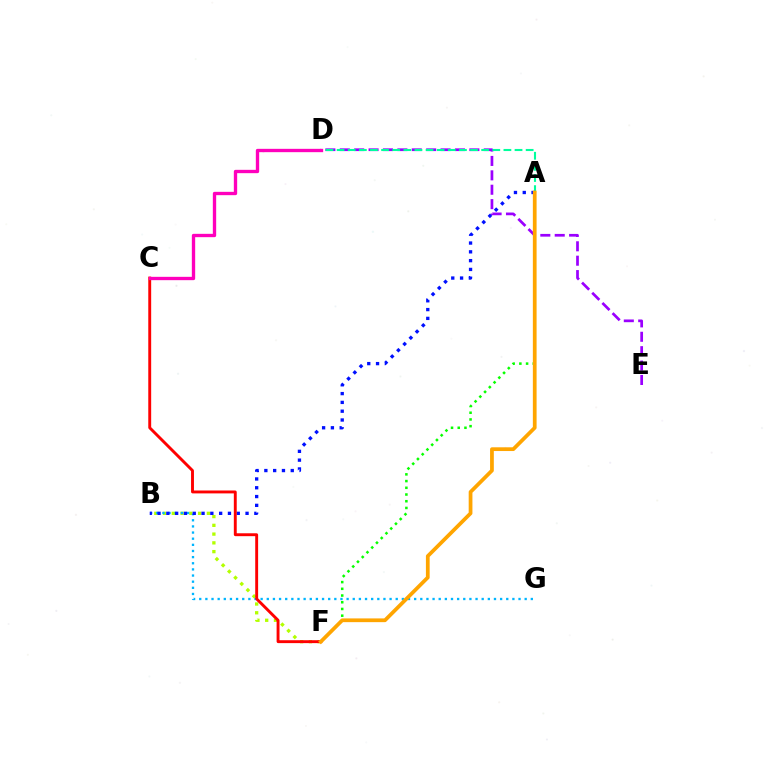{('D', 'E'): [{'color': '#9b00ff', 'line_style': 'dashed', 'thickness': 1.96}], ('A', 'F'): [{'color': '#08ff00', 'line_style': 'dotted', 'thickness': 1.82}, {'color': '#ffa500', 'line_style': 'solid', 'thickness': 2.7}], ('A', 'D'): [{'color': '#00ff9d', 'line_style': 'dashed', 'thickness': 1.51}], ('B', 'F'): [{'color': '#b3ff00', 'line_style': 'dotted', 'thickness': 2.38}], ('B', 'G'): [{'color': '#00b5ff', 'line_style': 'dotted', 'thickness': 1.67}], ('A', 'B'): [{'color': '#0010ff', 'line_style': 'dotted', 'thickness': 2.39}], ('C', 'F'): [{'color': '#ff0000', 'line_style': 'solid', 'thickness': 2.09}], ('C', 'D'): [{'color': '#ff00bd', 'line_style': 'solid', 'thickness': 2.4}]}